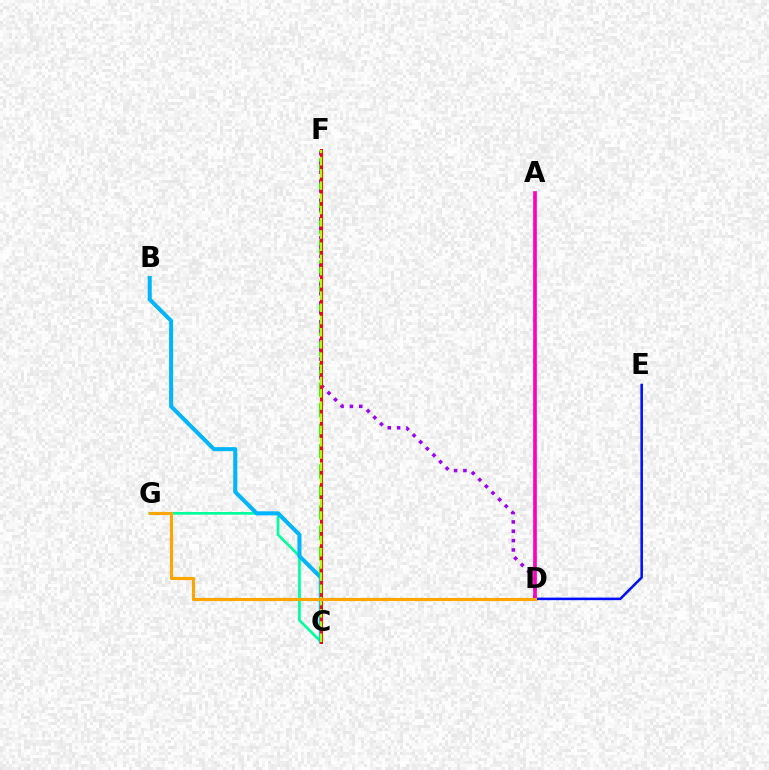{('C', 'F'): [{'color': '#08ff00', 'line_style': 'dashed', 'thickness': 2.77}, {'color': '#ff0000', 'line_style': 'solid', 'thickness': 2.13}, {'color': '#b3ff00', 'line_style': 'dashed', 'thickness': 1.66}], ('C', 'G'): [{'color': '#00ff9d', 'line_style': 'solid', 'thickness': 1.94}], ('B', 'C'): [{'color': '#00b5ff', 'line_style': 'solid', 'thickness': 2.91}], ('D', 'F'): [{'color': '#9b00ff', 'line_style': 'dotted', 'thickness': 2.54}], ('D', 'E'): [{'color': '#0010ff', 'line_style': 'solid', 'thickness': 1.84}], ('A', 'D'): [{'color': '#ff00bd', 'line_style': 'solid', 'thickness': 2.63}], ('D', 'G'): [{'color': '#ffa500', 'line_style': 'solid', 'thickness': 2.26}]}